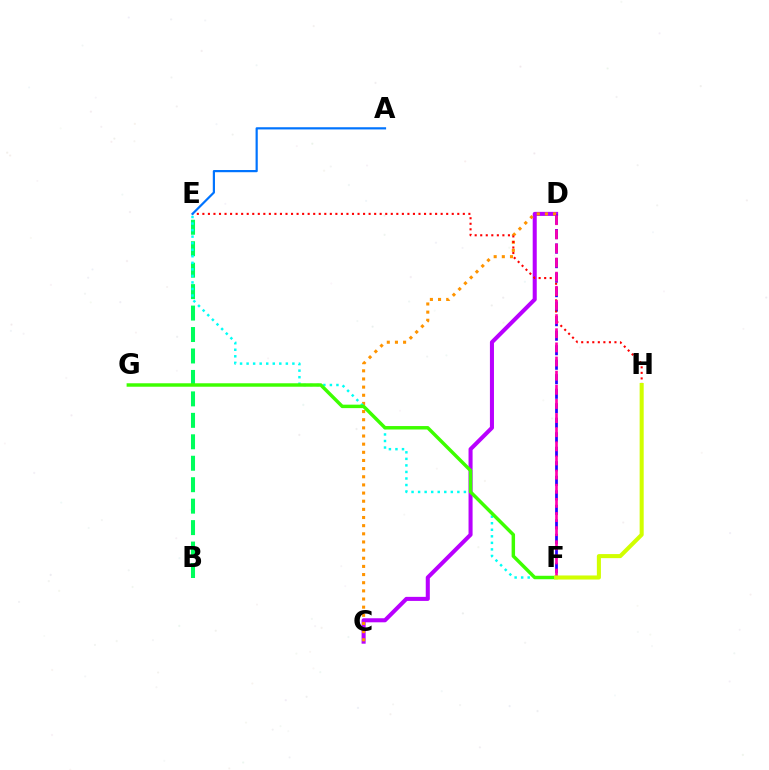{('C', 'D'): [{'color': '#b900ff', 'line_style': 'solid', 'thickness': 2.92}, {'color': '#ff9400', 'line_style': 'dotted', 'thickness': 2.21}], ('D', 'F'): [{'color': '#2500ff', 'line_style': 'dashed', 'thickness': 1.97}, {'color': '#ff00ac', 'line_style': 'dashed', 'thickness': 1.92}], ('B', 'E'): [{'color': '#00ff5c', 'line_style': 'dashed', 'thickness': 2.91}], ('E', 'H'): [{'color': '#ff0000', 'line_style': 'dotted', 'thickness': 1.51}], ('A', 'E'): [{'color': '#0074ff', 'line_style': 'solid', 'thickness': 1.58}], ('E', 'F'): [{'color': '#00fff6', 'line_style': 'dotted', 'thickness': 1.78}], ('F', 'G'): [{'color': '#3dff00', 'line_style': 'solid', 'thickness': 2.49}], ('F', 'H'): [{'color': '#d1ff00', 'line_style': 'solid', 'thickness': 2.92}]}